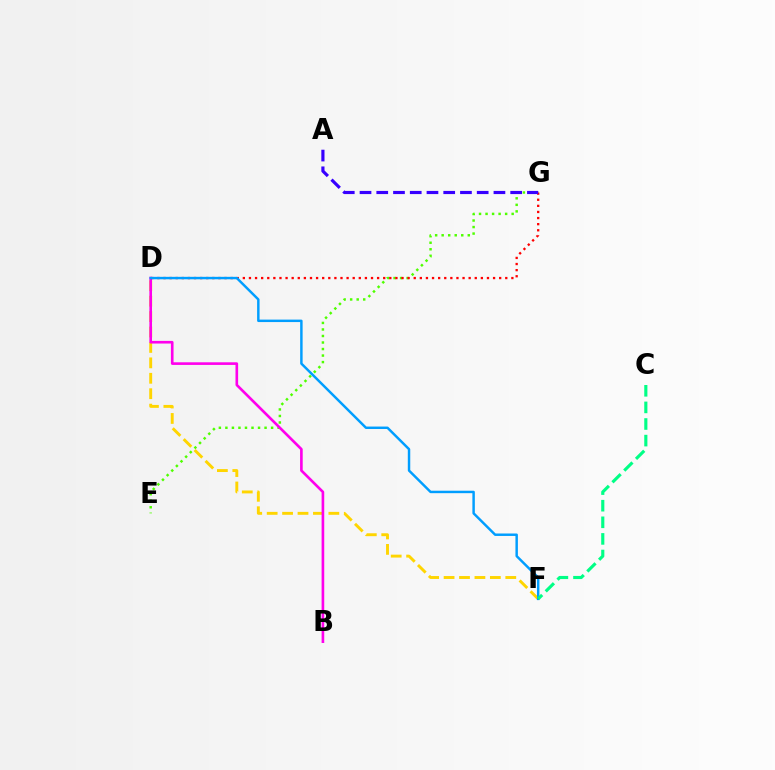{('E', 'G'): [{'color': '#4fff00', 'line_style': 'dotted', 'thickness': 1.77}], ('D', 'F'): [{'color': '#ffd500', 'line_style': 'dashed', 'thickness': 2.1}, {'color': '#009eff', 'line_style': 'solid', 'thickness': 1.77}], ('B', 'D'): [{'color': '#ff00ed', 'line_style': 'solid', 'thickness': 1.9}], ('D', 'G'): [{'color': '#ff0000', 'line_style': 'dotted', 'thickness': 1.66}], ('A', 'G'): [{'color': '#3700ff', 'line_style': 'dashed', 'thickness': 2.27}], ('C', 'F'): [{'color': '#00ff86', 'line_style': 'dashed', 'thickness': 2.26}]}